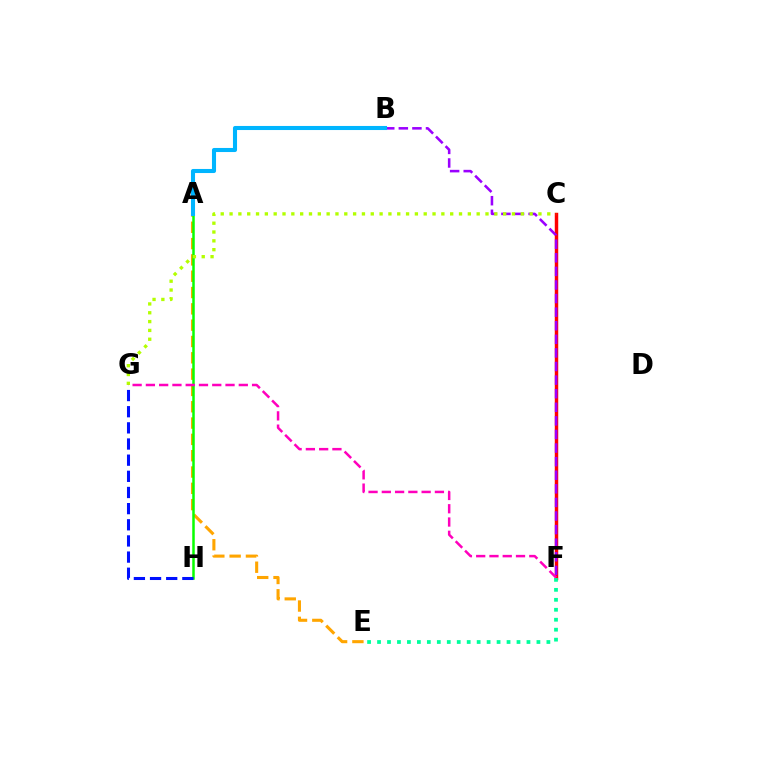{('C', 'F'): [{'color': '#ff0000', 'line_style': 'solid', 'thickness': 2.49}], ('A', 'E'): [{'color': '#ffa500', 'line_style': 'dashed', 'thickness': 2.22}], ('A', 'H'): [{'color': '#08ff00', 'line_style': 'solid', 'thickness': 1.8}], ('E', 'F'): [{'color': '#00ff9d', 'line_style': 'dotted', 'thickness': 2.71}], ('G', 'H'): [{'color': '#0010ff', 'line_style': 'dashed', 'thickness': 2.19}], ('B', 'F'): [{'color': '#9b00ff', 'line_style': 'dashed', 'thickness': 1.85}], ('C', 'G'): [{'color': '#b3ff00', 'line_style': 'dotted', 'thickness': 2.4}], ('A', 'B'): [{'color': '#00b5ff', 'line_style': 'solid', 'thickness': 2.94}], ('F', 'G'): [{'color': '#ff00bd', 'line_style': 'dashed', 'thickness': 1.8}]}